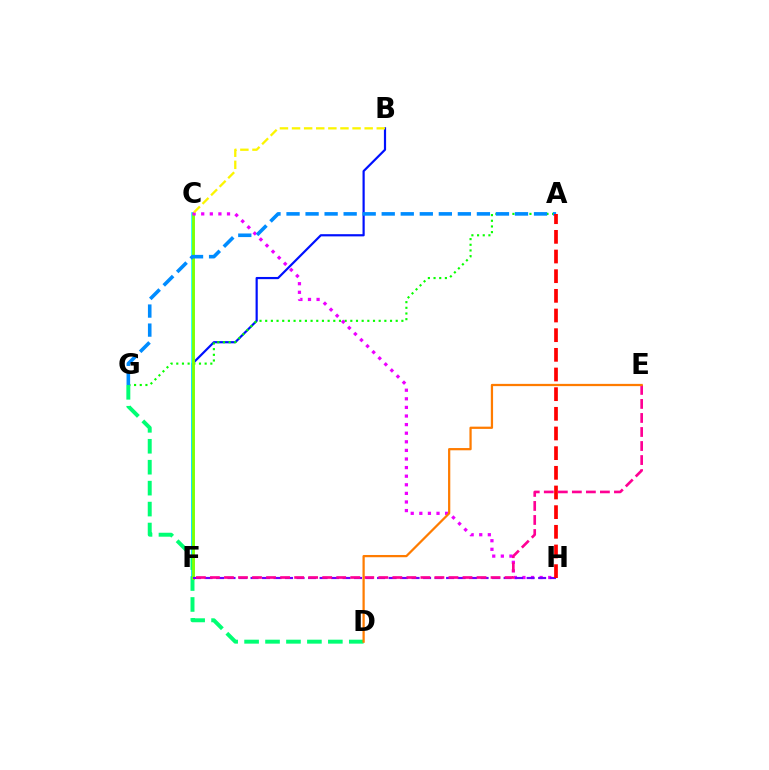{('B', 'F'): [{'color': '#0010ff', 'line_style': 'solid', 'thickness': 1.58}], ('C', 'F'): [{'color': '#00fff6', 'line_style': 'solid', 'thickness': 2.59}, {'color': '#84ff00', 'line_style': 'solid', 'thickness': 2.03}], ('A', 'G'): [{'color': '#08ff00', 'line_style': 'dotted', 'thickness': 1.54}, {'color': '#008cff', 'line_style': 'dashed', 'thickness': 2.59}], ('D', 'G'): [{'color': '#00ff74', 'line_style': 'dashed', 'thickness': 2.84}], ('C', 'H'): [{'color': '#ee00ff', 'line_style': 'dotted', 'thickness': 2.34}], ('F', 'H'): [{'color': '#7200ff', 'line_style': 'dashed', 'thickness': 1.56}], ('A', 'H'): [{'color': '#ff0000', 'line_style': 'dashed', 'thickness': 2.67}], ('B', 'C'): [{'color': '#fcf500', 'line_style': 'dashed', 'thickness': 1.64}], ('E', 'F'): [{'color': '#ff0094', 'line_style': 'dashed', 'thickness': 1.91}], ('D', 'E'): [{'color': '#ff7c00', 'line_style': 'solid', 'thickness': 1.62}]}